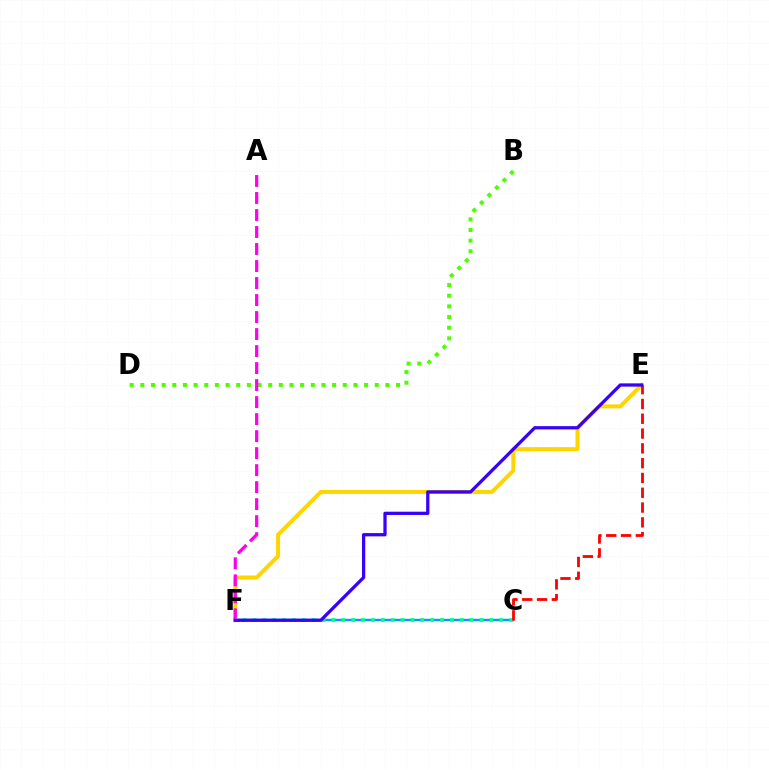{('B', 'D'): [{'color': '#4fff00', 'line_style': 'dotted', 'thickness': 2.9}], ('C', 'F'): [{'color': '#009eff', 'line_style': 'solid', 'thickness': 1.75}, {'color': '#00ff86', 'line_style': 'dotted', 'thickness': 2.68}], ('E', 'F'): [{'color': '#ffd500', 'line_style': 'solid', 'thickness': 2.88}, {'color': '#3700ff', 'line_style': 'solid', 'thickness': 2.34}], ('A', 'F'): [{'color': '#ff00ed', 'line_style': 'dashed', 'thickness': 2.31}], ('C', 'E'): [{'color': '#ff0000', 'line_style': 'dashed', 'thickness': 2.01}]}